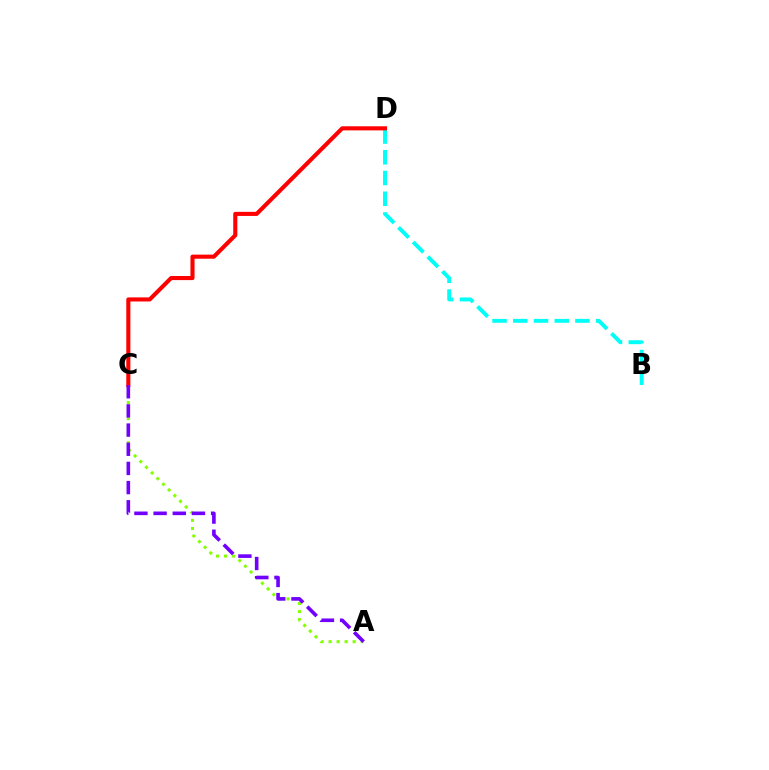{('B', 'D'): [{'color': '#00fff6', 'line_style': 'dashed', 'thickness': 2.82}], ('A', 'C'): [{'color': '#84ff00', 'line_style': 'dotted', 'thickness': 2.18}, {'color': '#7200ff', 'line_style': 'dashed', 'thickness': 2.6}], ('C', 'D'): [{'color': '#ff0000', 'line_style': 'solid', 'thickness': 2.95}]}